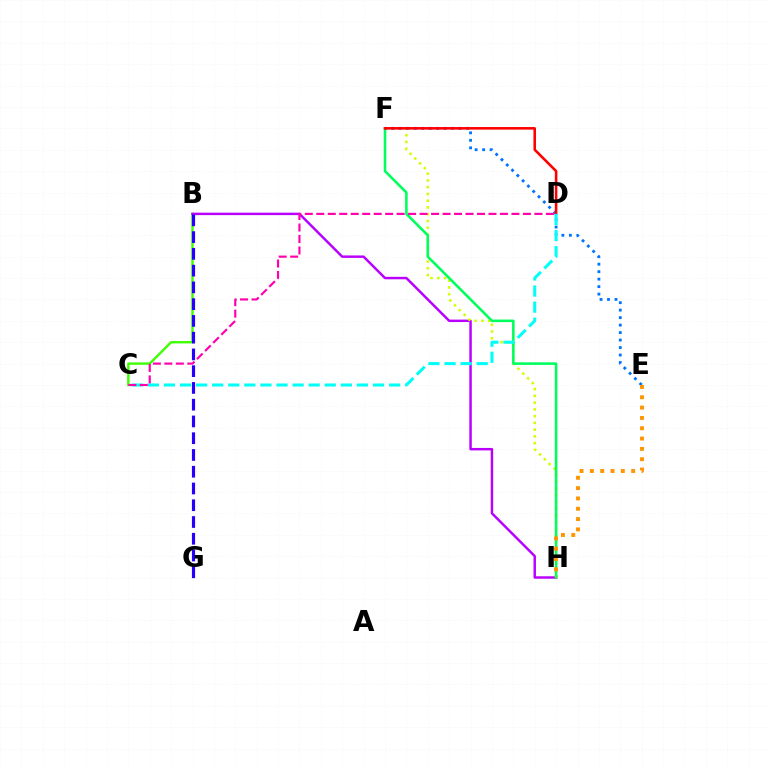{('B', 'C'): [{'color': '#3dff00', 'line_style': 'solid', 'thickness': 1.72}], ('B', 'H'): [{'color': '#b900ff', 'line_style': 'solid', 'thickness': 1.77}], ('F', 'H'): [{'color': '#d1ff00', 'line_style': 'dotted', 'thickness': 1.84}, {'color': '#00ff5c', 'line_style': 'solid', 'thickness': 1.86}], ('E', 'F'): [{'color': '#0074ff', 'line_style': 'dotted', 'thickness': 2.03}], ('B', 'G'): [{'color': '#2500ff', 'line_style': 'dashed', 'thickness': 2.28}], ('D', 'F'): [{'color': '#ff0000', 'line_style': 'solid', 'thickness': 1.86}], ('C', 'D'): [{'color': '#00fff6', 'line_style': 'dashed', 'thickness': 2.18}, {'color': '#ff00ac', 'line_style': 'dashed', 'thickness': 1.56}], ('E', 'H'): [{'color': '#ff9400', 'line_style': 'dotted', 'thickness': 2.8}]}